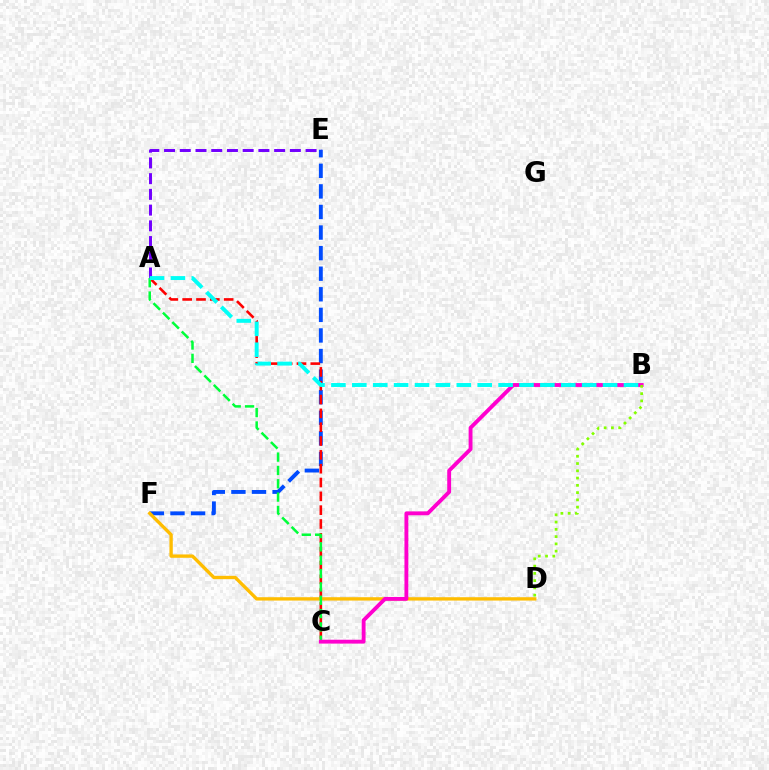{('E', 'F'): [{'color': '#004bff', 'line_style': 'dashed', 'thickness': 2.8}], ('A', 'C'): [{'color': '#ff0000', 'line_style': 'dashed', 'thickness': 1.88}, {'color': '#00ff39', 'line_style': 'dashed', 'thickness': 1.81}], ('D', 'F'): [{'color': '#ffbd00', 'line_style': 'solid', 'thickness': 2.41}], ('A', 'E'): [{'color': '#7200ff', 'line_style': 'dashed', 'thickness': 2.14}], ('B', 'C'): [{'color': '#ff00cf', 'line_style': 'solid', 'thickness': 2.79}], ('B', 'D'): [{'color': '#84ff00', 'line_style': 'dotted', 'thickness': 1.97}], ('A', 'B'): [{'color': '#00fff6', 'line_style': 'dashed', 'thickness': 2.84}]}